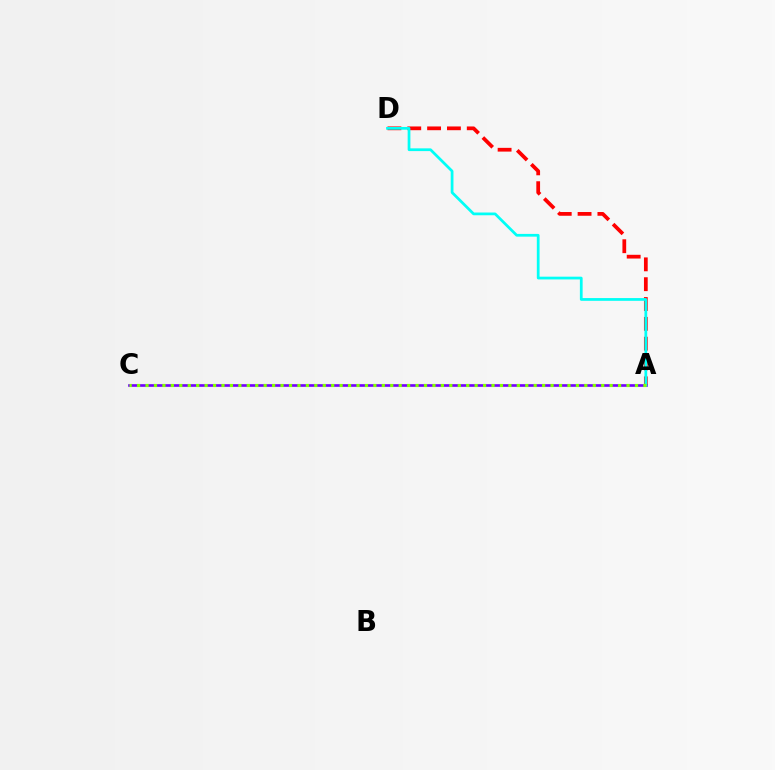{('A', 'D'): [{'color': '#ff0000', 'line_style': 'dashed', 'thickness': 2.69}, {'color': '#00fff6', 'line_style': 'solid', 'thickness': 1.98}], ('A', 'C'): [{'color': '#7200ff', 'line_style': 'solid', 'thickness': 1.91}, {'color': '#84ff00', 'line_style': 'dotted', 'thickness': 2.29}]}